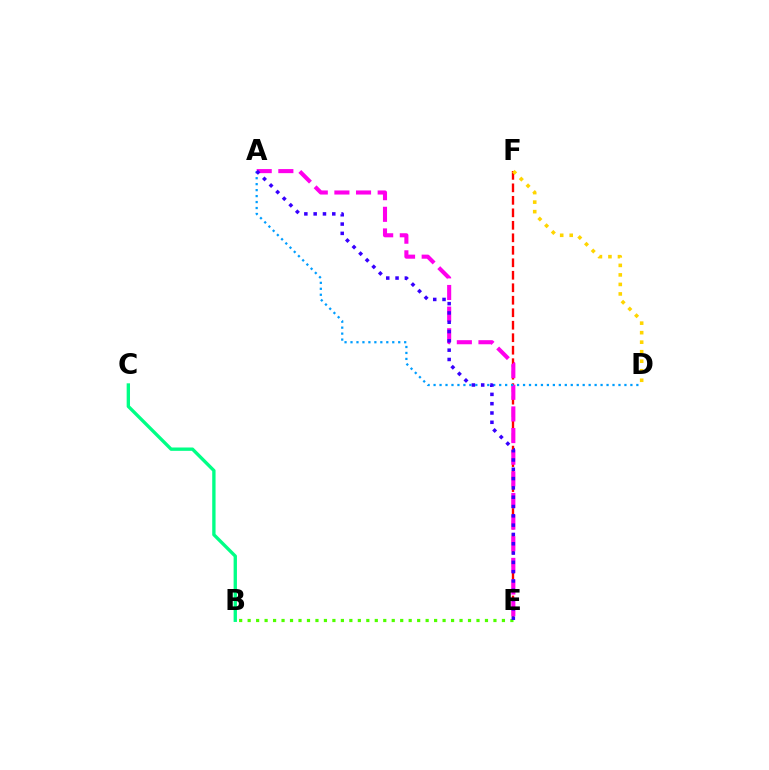{('E', 'F'): [{'color': '#ff0000', 'line_style': 'dashed', 'thickness': 1.7}], ('A', 'E'): [{'color': '#ff00ed', 'line_style': 'dashed', 'thickness': 2.94}, {'color': '#3700ff', 'line_style': 'dotted', 'thickness': 2.53}], ('A', 'D'): [{'color': '#009eff', 'line_style': 'dotted', 'thickness': 1.62}], ('B', 'E'): [{'color': '#4fff00', 'line_style': 'dotted', 'thickness': 2.3}], ('B', 'C'): [{'color': '#00ff86', 'line_style': 'solid', 'thickness': 2.41}], ('D', 'F'): [{'color': '#ffd500', 'line_style': 'dotted', 'thickness': 2.59}]}